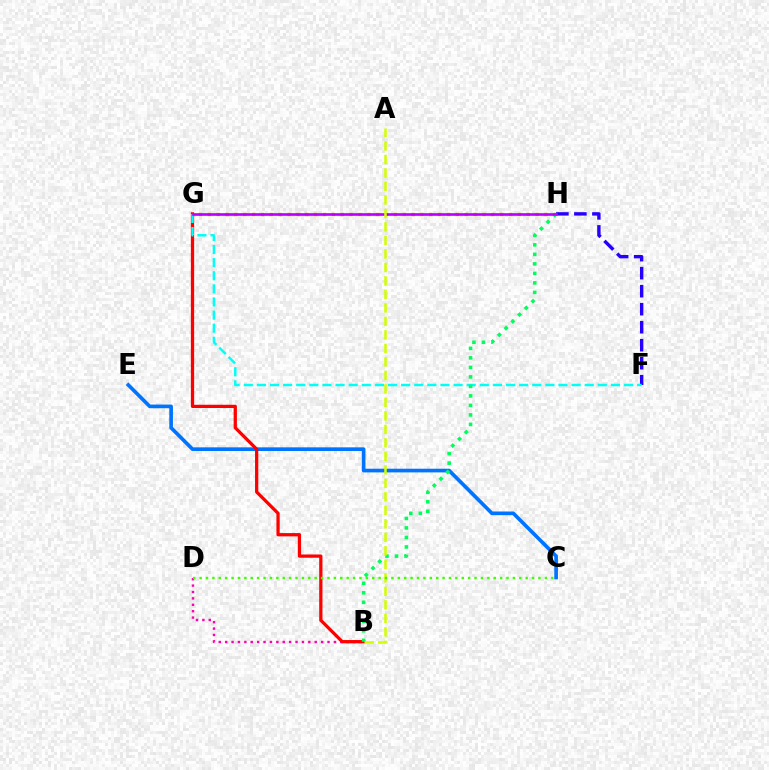{('C', 'E'): [{'color': '#0074ff', 'line_style': 'solid', 'thickness': 2.64}], ('B', 'D'): [{'color': '#ff00ac', 'line_style': 'dotted', 'thickness': 1.74}], ('G', 'H'): [{'color': '#ff9400', 'line_style': 'dotted', 'thickness': 2.41}, {'color': '#b900ff', 'line_style': 'solid', 'thickness': 1.89}], ('B', 'G'): [{'color': '#ff0000', 'line_style': 'solid', 'thickness': 2.35}], ('F', 'H'): [{'color': '#2500ff', 'line_style': 'dashed', 'thickness': 2.45}], ('F', 'G'): [{'color': '#00fff6', 'line_style': 'dashed', 'thickness': 1.78}], ('B', 'H'): [{'color': '#00ff5c', 'line_style': 'dotted', 'thickness': 2.58}], ('A', 'B'): [{'color': '#d1ff00', 'line_style': 'dashed', 'thickness': 1.83}], ('C', 'D'): [{'color': '#3dff00', 'line_style': 'dotted', 'thickness': 1.74}]}